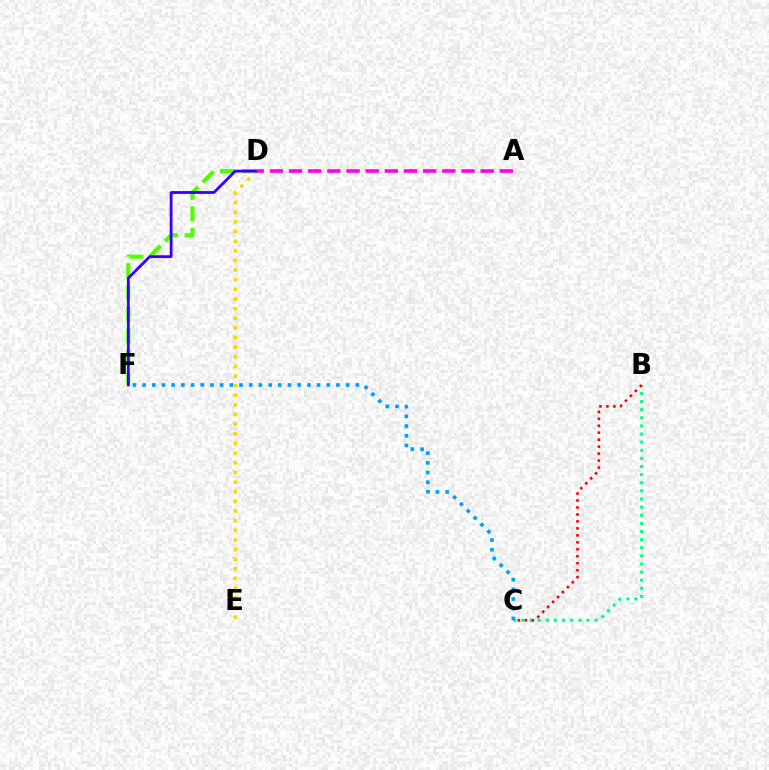{('B', 'C'): [{'color': '#00ff86', 'line_style': 'dotted', 'thickness': 2.21}, {'color': '#ff0000', 'line_style': 'dotted', 'thickness': 1.89}], ('D', 'F'): [{'color': '#4fff00', 'line_style': 'dashed', 'thickness': 2.95}, {'color': '#3700ff', 'line_style': 'solid', 'thickness': 2.02}], ('C', 'F'): [{'color': '#009eff', 'line_style': 'dotted', 'thickness': 2.63}], ('D', 'E'): [{'color': '#ffd500', 'line_style': 'dotted', 'thickness': 2.62}], ('A', 'D'): [{'color': '#ff00ed', 'line_style': 'dashed', 'thickness': 2.6}]}